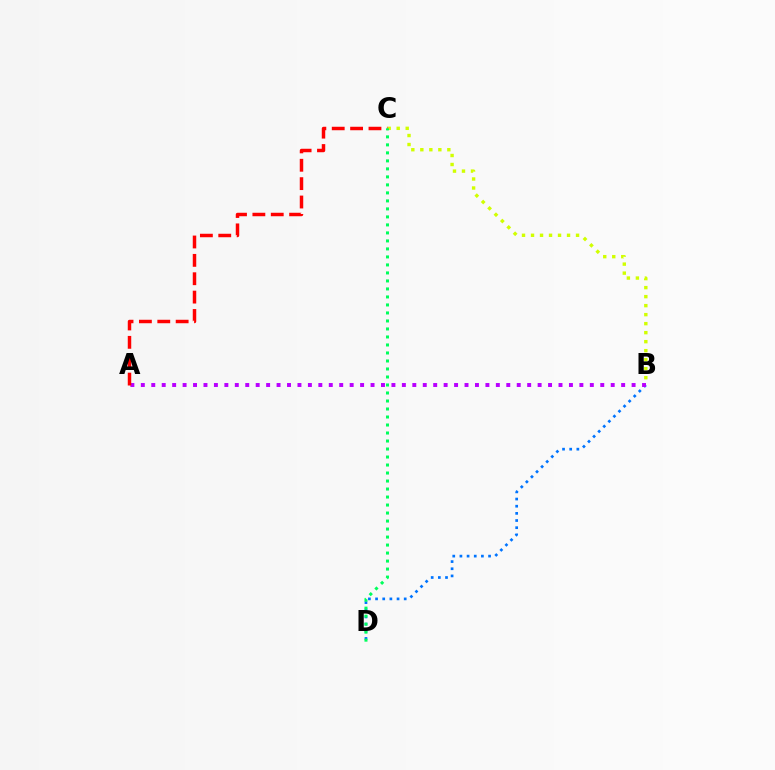{('B', 'D'): [{'color': '#0074ff', 'line_style': 'dotted', 'thickness': 1.95}], ('A', 'B'): [{'color': '#b900ff', 'line_style': 'dotted', 'thickness': 2.84}], ('B', 'C'): [{'color': '#d1ff00', 'line_style': 'dotted', 'thickness': 2.45}], ('A', 'C'): [{'color': '#ff0000', 'line_style': 'dashed', 'thickness': 2.5}], ('C', 'D'): [{'color': '#00ff5c', 'line_style': 'dotted', 'thickness': 2.17}]}